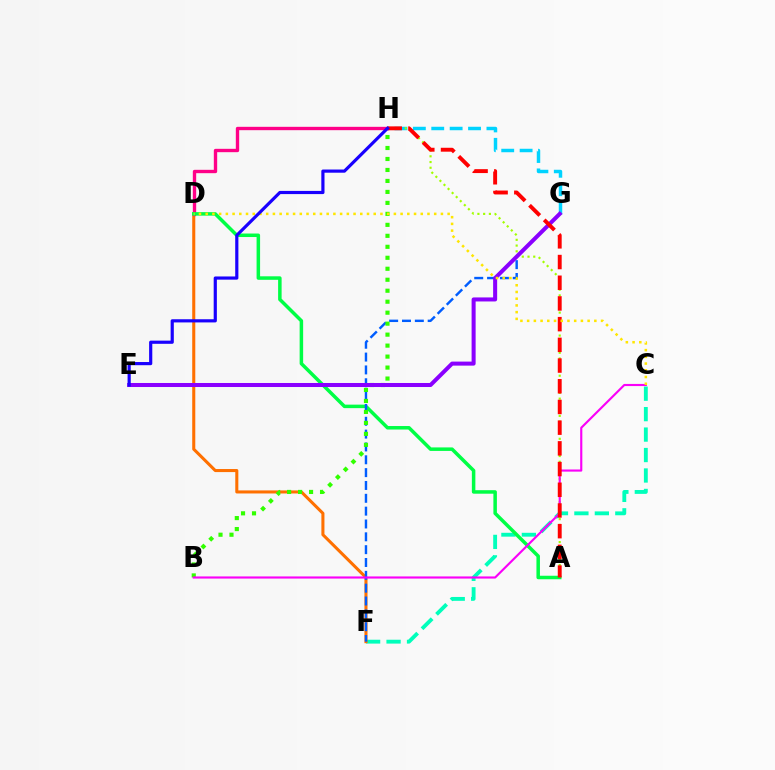{('C', 'F'): [{'color': '#00ffbb', 'line_style': 'dashed', 'thickness': 2.78}], ('G', 'H'): [{'color': '#00d3ff', 'line_style': 'dashed', 'thickness': 2.5}], ('D', 'F'): [{'color': '#ff7000', 'line_style': 'solid', 'thickness': 2.2}], ('D', 'H'): [{'color': '#ff0088', 'line_style': 'solid', 'thickness': 2.42}], ('A', 'H'): [{'color': '#a2ff00', 'line_style': 'dotted', 'thickness': 1.56}, {'color': '#ff0000', 'line_style': 'dashed', 'thickness': 2.81}], ('A', 'D'): [{'color': '#00ff45', 'line_style': 'solid', 'thickness': 2.52}], ('F', 'G'): [{'color': '#005dff', 'line_style': 'dashed', 'thickness': 1.74}], ('B', 'H'): [{'color': '#31ff00', 'line_style': 'dotted', 'thickness': 2.98}], ('E', 'G'): [{'color': '#8a00ff', 'line_style': 'solid', 'thickness': 2.9}], ('B', 'C'): [{'color': '#fa00f9', 'line_style': 'solid', 'thickness': 1.54}], ('C', 'D'): [{'color': '#ffe600', 'line_style': 'dotted', 'thickness': 1.83}], ('E', 'H'): [{'color': '#1900ff', 'line_style': 'solid', 'thickness': 2.29}]}